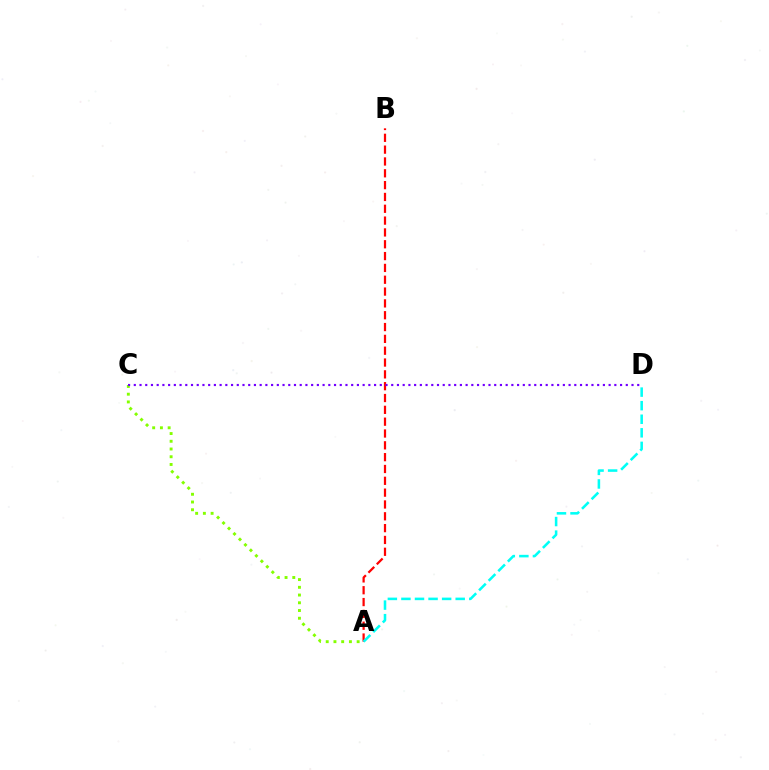{('A', 'B'): [{'color': '#ff0000', 'line_style': 'dashed', 'thickness': 1.61}], ('A', 'D'): [{'color': '#00fff6', 'line_style': 'dashed', 'thickness': 1.84}], ('A', 'C'): [{'color': '#84ff00', 'line_style': 'dotted', 'thickness': 2.1}], ('C', 'D'): [{'color': '#7200ff', 'line_style': 'dotted', 'thickness': 1.55}]}